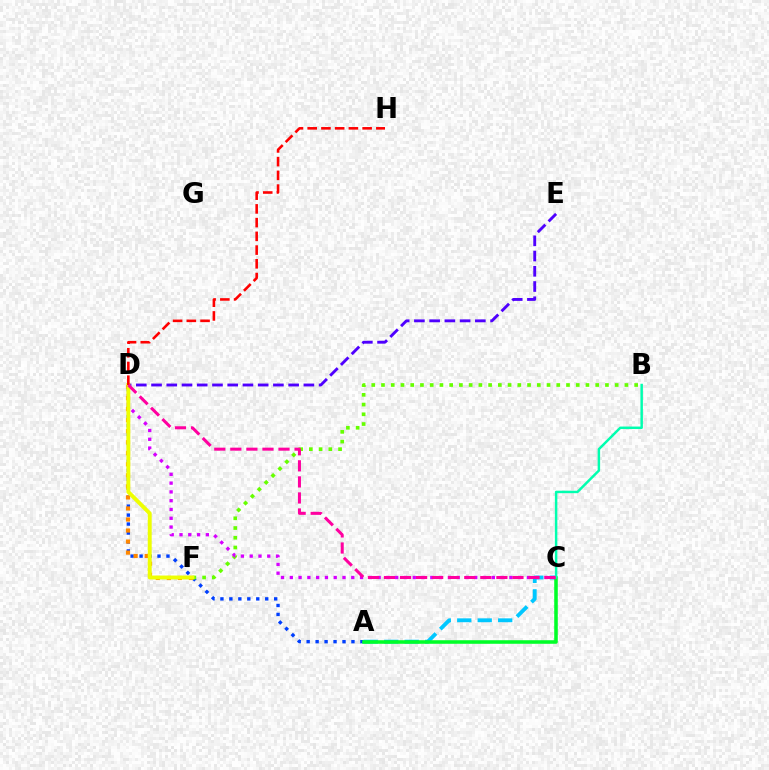{('A', 'D'): [{'color': '#003fff', 'line_style': 'dotted', 'thickness': 2.43}], ('D', 'F'): [{'color': '#ff8800', 'line_style': 'dotted', 'thickness': 3.0}, {'color': '#eeff00', 'line_style': 'solid', 'thickness': 2.82}], ('B', 'F'): [{'color': '#66ff00', 'line_style': 'dotted', 'thickness': 2.65}], ('D', 'E'): [{'color': '#4f00ff', 'line_style': 'dashed', 'thickness': 2.07}], ('A', 'C'): [{'color': '#00c7ff', 'line_style': 'dashed', 'thickness': 2.78}, {'color': '#00ff27', 'line_style': 'solid', 'thickness': 2.56}], ('C', 'D'): [{'color': '#d600ff', 'line_style': 'dotted', 'thickness': 2.39}, {'color': '#ff00a0', 'line_style': 'dashed', 'thickness': 2.18}], ('B', 'C'): [{'color': '#00ffaf', 'line_style': 'solid', 'thickness': 1.77}], ('D', 'H'): [{'color': '#ff0000', 'line_style': 'dashed', 'thickness': 1.87}]}